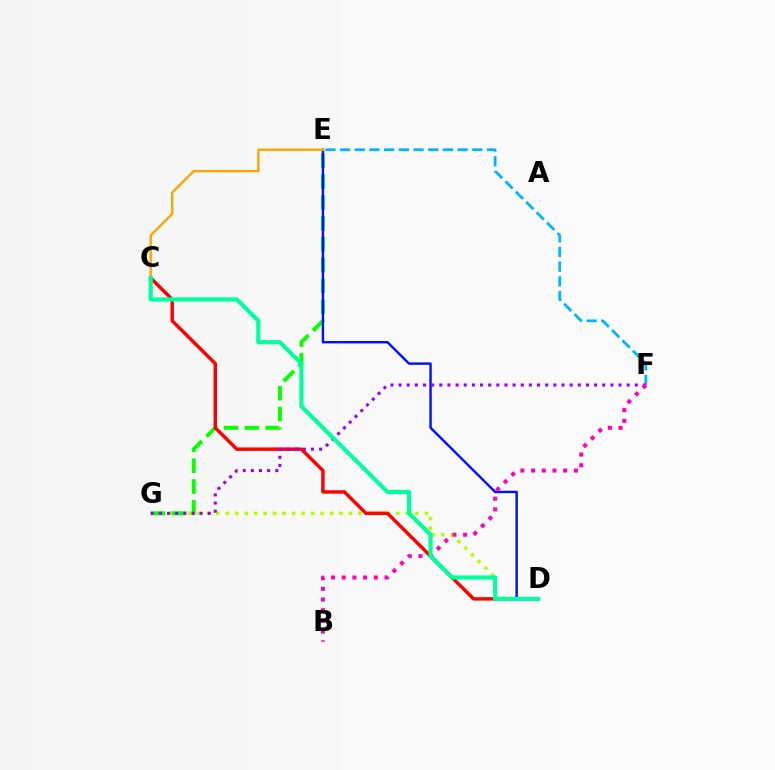{('D', 'G'): [{'color': '#b3ff00', 'line_style': 'dotted', 'thickness': 2.57}], ('E', 'G'): [{'color': '#08ff00', 'line_style': 'dashed', 'thickness': 2.83}], ('E', 'F'): [{'color': '#00b5ff', 'line_style': 'dashed', 'thickness': 2.0}], ('D', 'E'): [{'color': '#0010ff', 'line_style': 'solid', 'thickness': 1.74}], ('C', 'D'): [{'color': '#ff0000', 'line_style': 'solid', 'thickness': 2.48}, {'color': '#00ff9d', 'line_style': 'solid', 'thickness': 2.99}], ('C', 'E'): [{'color': '#ffa500', 'line_style': 'solid', 'thickness': 1.74}], ('F', 'G'): [{'color': '#9b00ff', 'line_style': 'dotted', 'thickness': 2.21}], ('B', 'F'): [{'color': '#ff00bd', 'line_style': 'dotted', 'thickness': 2.91}]}